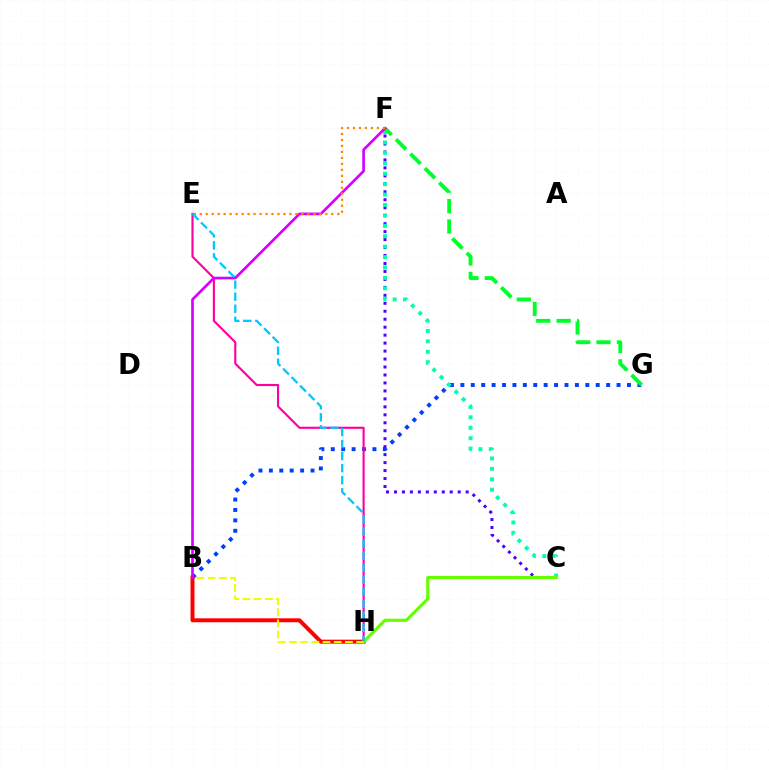{('B', 'G'): [{'color': '#003fff', 'line_style': 'dotted', 'thickness': 2.83}], ('E', 'H'): [{'color': '#ff00a0', 'line_style': 'solid', 'thickness': 1.54}, {'color': '#00c7ff', 'line_style': 'dashed', 'thickness': 1.64}], ('B', 'H'): [{'color': '#ff0000', 'line_style': 'solid', 'thickness': 2.85}, {'color': '#eeff00', 'line_style': 'dashed', 'thickness': 1.52}], ('C', 'F'): [{'color': '#4f00ff', 'line_style': 'dotted', 'thickness': 2.16}, {'color': '#00ffaf', 'line_style': 'dotted', 'thickness': 2.83}], ('F', 'G'): [{'color': '#00ff27', 'line_style': 'dashed', 'thickness': 2.77}], ('C', 'H'): [{'color': '#66ff00', 'line_style': 'solid', 'thickness': 2.26}], ('B', 'F'): [{'color': '#d600ff', 'line_style': 'solid', 'thickness': 1.92}], ('E', 'F'): [{'color': '#ff8800', 'line_style': 'dotted', 'thickness': 1.62}]}